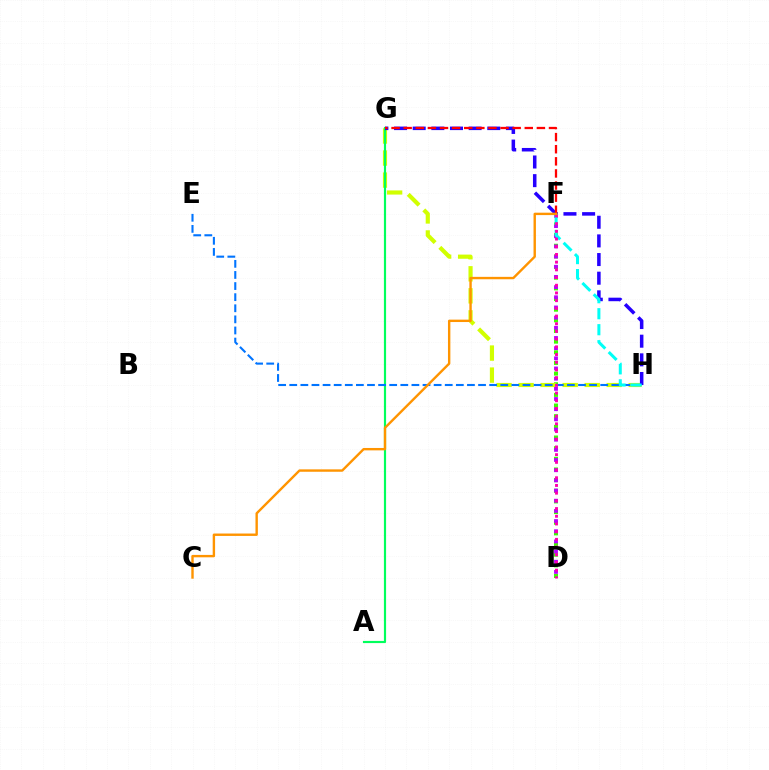{('D', 'F'): [{'color': '#3dff00', 'line_style': 'dotted', 'thickness': 2.89}, {'color': '#b900ff', 'line_style': 'dotted', 'thickness': 2.76}, {'color': '#ff00ac', 'line_style': 'dotted', 'thickness': 2.09}], ('G', 'H'): [{'color': '#d1ff00', 'line_style': 'dashed', 'thickness': 2.99}, {'color': '#2500ff', 'line_style': 'dashed', 'thickness': 2.53}], ('A', 'G'): [{'color': '#00ff5c', 'line_style': 'solid', 'thickness': 1.57}], ('F', 'G'): [{'color': '#ff0000', 'line_style': 'dashed', 'thickness': 1.65}], ('E', 'H'): [{'color': '#0074ff', 'line_style': 'dashed', 'thickness': 1.51}], ('F', 'H'): [{'color': '#00fff6', 'line_style': 'dashed', 'thickness': 2.17}], ('C', 'F'): [{'color': '#ff9400', 'line_style': 'solid', 'thickness': 1.73}]}